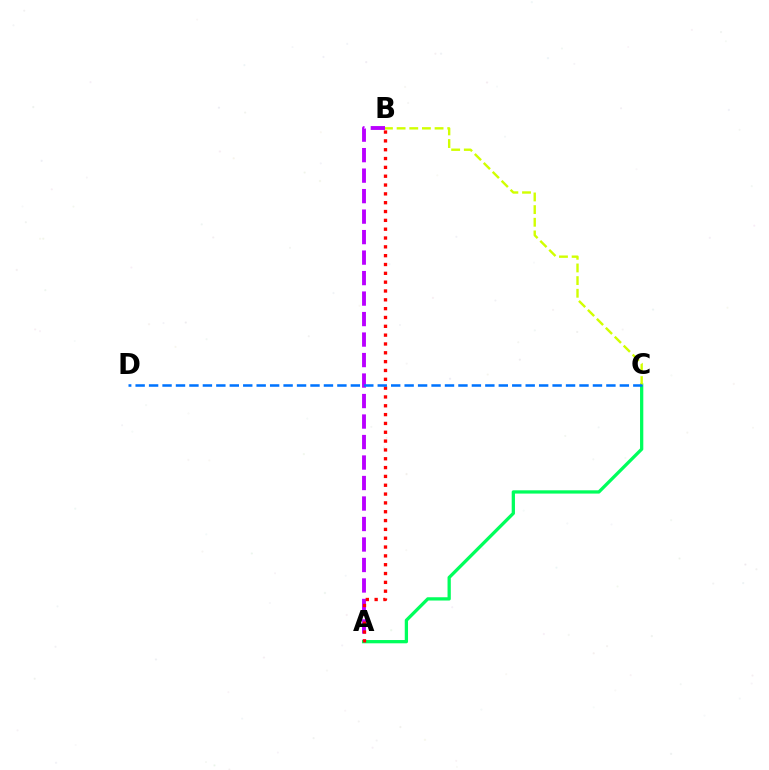{('A', 'B'): [{'color': '#b900ff', 'line_style': 'dashed', 'thickness': 2.78}, {'color': '#ff0000', 'line_style': 'dotted', 'thickness': 2.4}], ('A', 'C'): [{'color': '#00ff5c', 'line_style': 'solid', 'thickness': 2.36}], ('B', 'C'): [{'color': '#d1ff00', 'line_style': 'dashed', 'thickness': 1.72}], ('C', 'D'): [{'color': '#0074ff', 'line_style': 'dashed', 'thickness': 1.83}]}